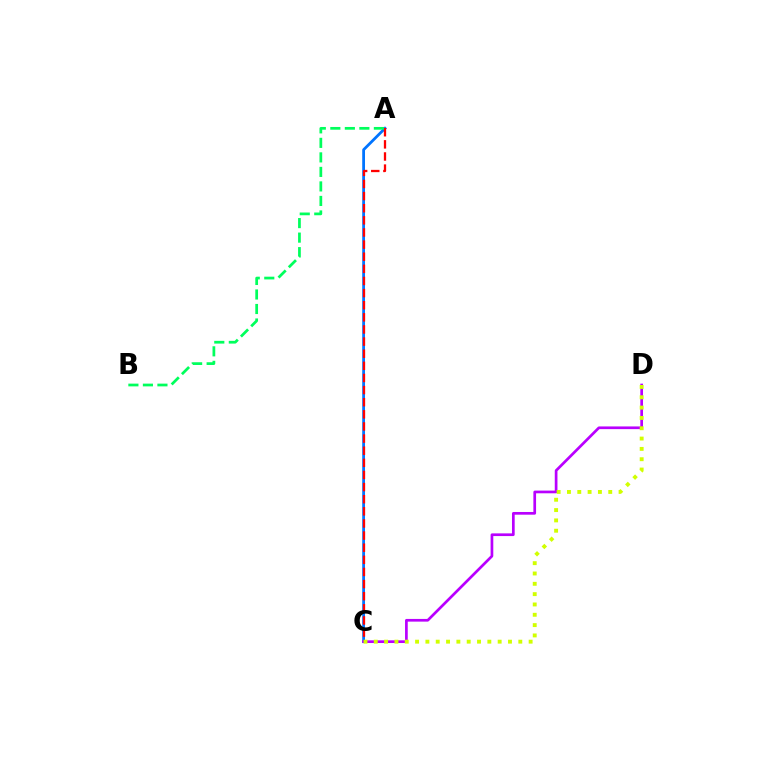{('A', 'C'): [{'color': '#0074ff', 'line_style': 'solid', 'thickness': 2.0}, {'color': '#ff0000', 'line_style': 'dashed', 'thickness': 1.65}], ('C', 'D'): [{'color': '#b900ff', 'line_style': 'solid', 'thickness': 1.94}, {'color': '#d1ff00', 'line_style': 'dotted', 'thickness': 2.81}], ('A', 'B'): [{'color': '#00ff5c', 'line_style': 'dashed', 'thickness': 1.97}]}